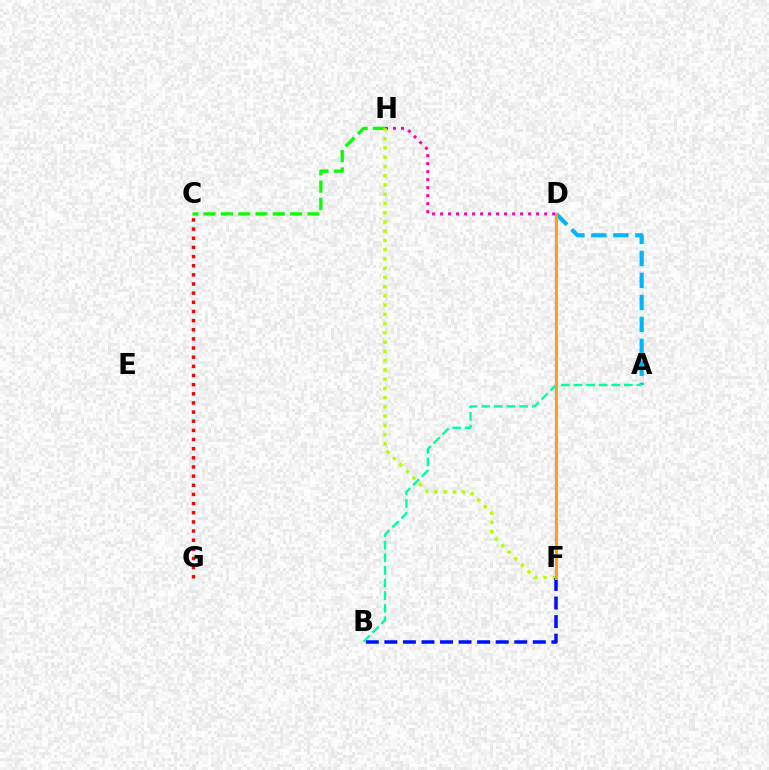{('D', 'H'): [{'color': '#ff00bd', 'line_style': 'dotted', 'thickness': 2.18}], ('C', 'H'): [{'color': '#08ff00', 'line_style': 'dashed', 'thickness': 2.35}], ('A', 'D'): [{'color': '#00b5ff', 'line_style': 'dashed', 'thickness': 2.99}], ('D', 'F'): [{'color': '#9b00ff', 'line_style': 'solid', 'thickness': 1.55}, {'color': '#ffa500', 'line_style': 'solid', 'thickness': 2.11}], ('F', 'H'): [{'color': '#b3ff00', 'line_style': 'dotted', 'thickness': 2.51}], ('A', 'B'): [{'color': '#00ff9d', 'line_style': 'dashed', 'thickness': 1.71}], ('B', 'F'): [{'color': '#0010ff', 'line_style': 'dashed', 'thickness': 2.52}], ('C', 'G'): [{'color': '#ff0000', 'line_style': 'dotted', 'thickness': 2.49}]}